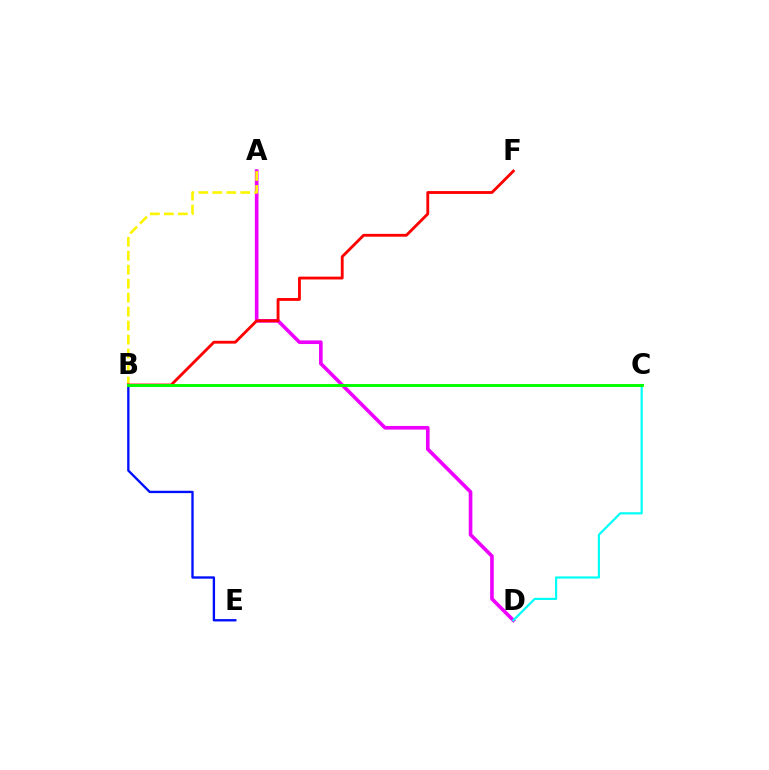{('A', 'D'): [{'color': '#ee00ff', 'line_style': 'solid', 'thickness': 2.62}], ('A', 'B'): [{'color': '#fcf500', 'line_style': 'dashed', 'thickness': 1.9}], ('B', 'E'): [{'color': '#0010ff', 'line_style': 'solid', 'thickness': 1.69}], ('B', 'F'): [{'color': '#ff0000', 'line_style': 'solid', 'thickness': 2.04}], ('C', 'D'): [{'color': '#00fff6', 'line_style': 'solid', 'thickness': 1.57}], ('B', 'C'): [{'color': '#08ff00', 'line_style': 'solid', 'thickness': 2.13}]}